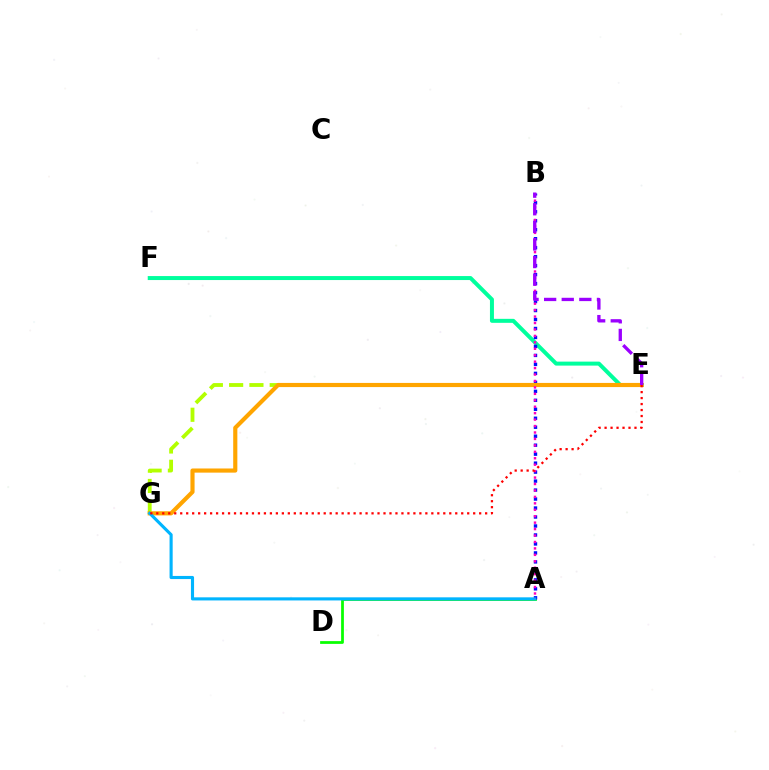{('A', 'D'): [{'color': '#08ff00', 'line_style': 'solid', 'thickness': 1.99}], ('E', 'F'): [{'color': '#00ff9d', 'line_style': 'solid', 'thickness': 2.87}], ('E', 'G'): [{'color': '#b3ff00', 'line_style': 'dashed', 'thickness': 2.76}, {'color': '#ffa500', 'line_style': 'solid', 'thickness': 2.99}, {'color': '#ff0000', 'line_style': 'dotted', 'thickness': 1.62}], ('A', 'B'): [{'color': '#0010ff', 'line_style': 'dotted', 'thickness': 2.44}, {'color': '#ff00bd', 'line_style': 'dotted', 'thickness': 1.75}], ('A', 'G'): [{'color': '#00b5ff', 'line_style': 'solid', 'thickness': 2.24}], ('B', 'E'): [{'color': '#9b00ff', 'line_style': 'dashed', 'thickness': 2.39}]}